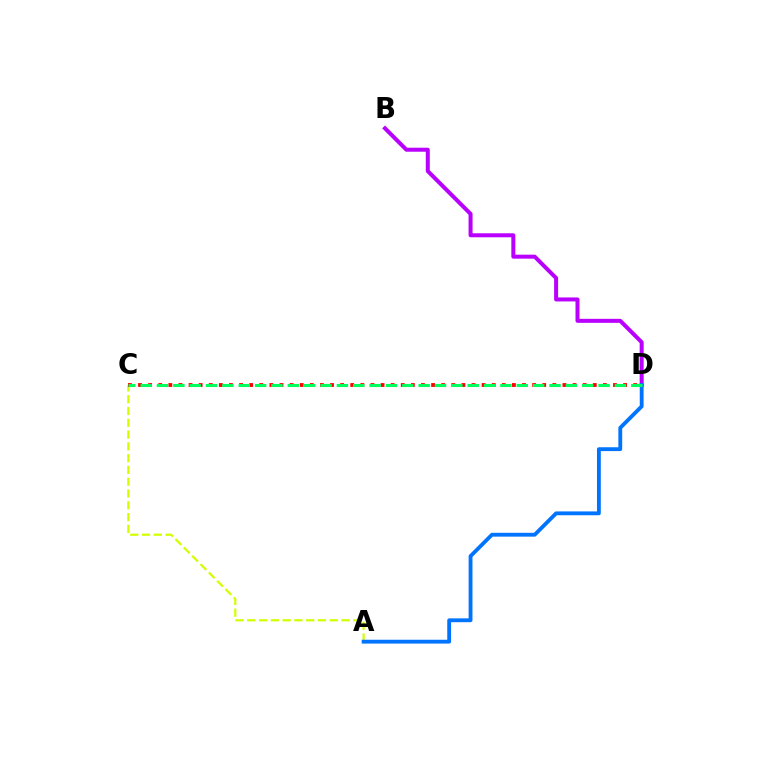{('A', 'C'): [{'color': '#d1ff00', 'line_style': 'dashed', 'thickness': 1.6}], ('B', 'D'): [{'color': '#b900ff', 'line_style': 'solid', 'thickness': 2.88}], ('A', 'D'): [{'color': '#0074ff', 'line_style': 'solid', 'thickness': 2.76}], ('C', 'D'): [{'color': '#ff0000', 'line_style': 'dotted', 'thickness': 2.75}, {'color': '#00ff5c', 'line_style': 'dashed', 'thickness': 2.22}]}